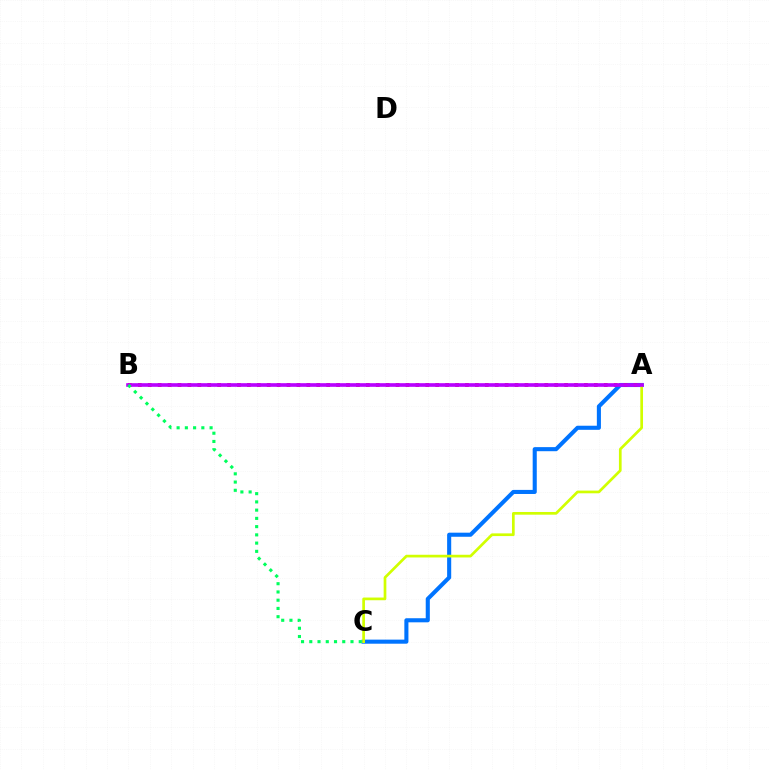{('A', 'C'): [{'color': '#0074ff', 'line_style': 'solid', 'thickness': 2.94}, {'color': '#d1ff00', 'line_style': 'solid', 'thickness': 1.94}], ('A', 'B'): [{'color': '#ff0000', 'line_style': 'dotted', 'thickness': 2.69}, {'color': '#b900ff', 'line_style': 'solid', 'thickness': 2.62}], ('B', 'C'): [{'color': '#00ff5c', 'line_style': 'dotted', 'thickness': 2.24}]}